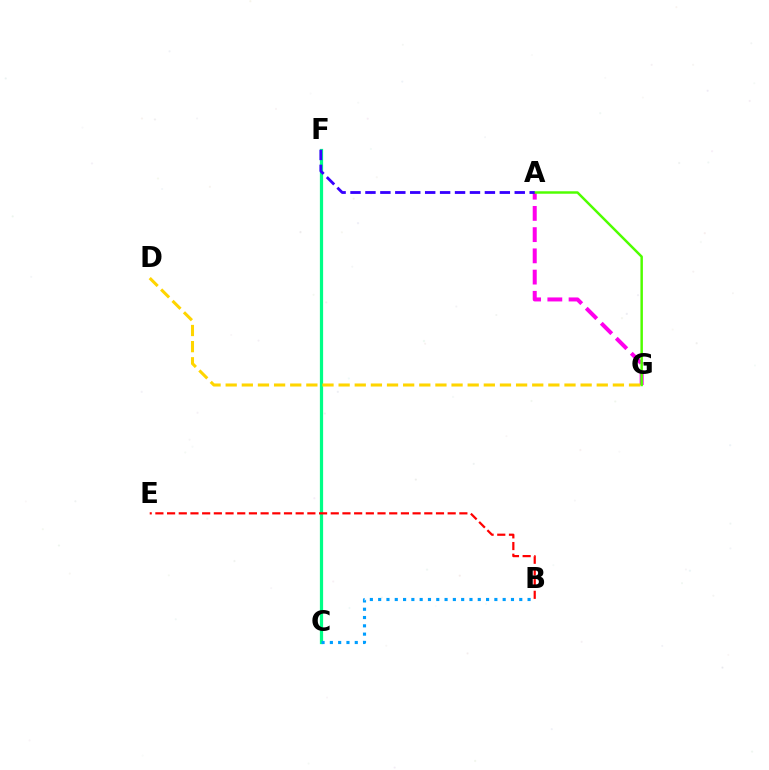{('A', 'G'): [{'color': '#ff00ed', 'line_style': 'dashed', 'thickness': 2.88}, {'color': '#4fff00', 'line_style': 'solid', 'thickness': 1.78}], ('C', 'F'): [{'color': '#00ff86', 'line_style': 'solid', 'thickness': 2.33}], ('B', 'E'): [{'color': '#ff0000', 'line_style': 'dashed', 'thickness': 1.59}], ('A', 'F'): [{'color': '#3700ff', 'line_style': 'dashed', 'thickness': 2.03}], ('B', 'C'): [{'color': '#009eff', 'line_style': 'dotted', 'thickness': 2.26}], ('D', 'G'): [{'color': '#ffd500', 'line_style': 'dashed', 'thickness': 2.19}]}